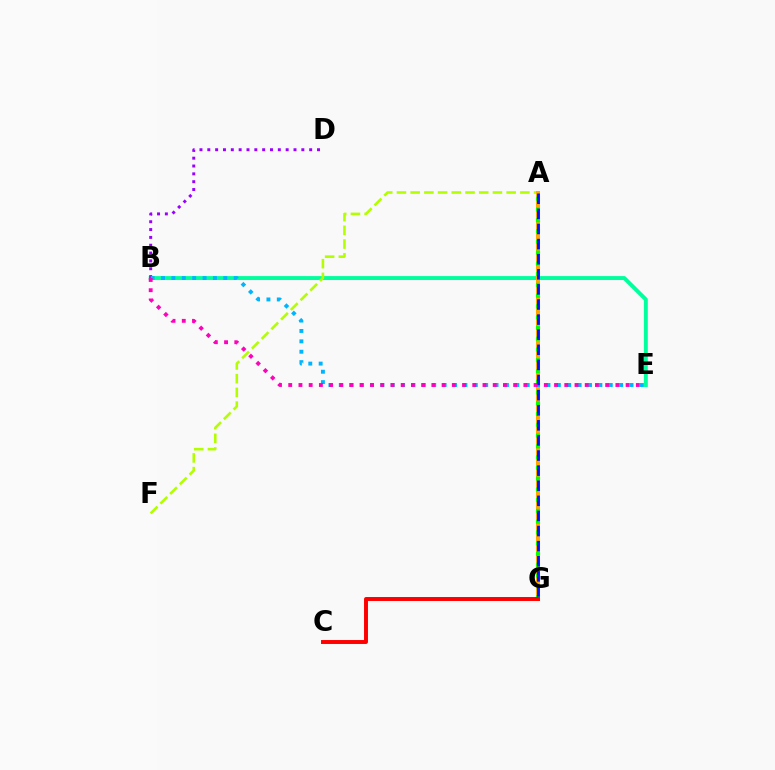{('B', 'E'): [{'color': '#00ff9d', 'line_style': 'solid', 'thickness': 2.82}, {'color': '#00b5ff', 'line_style': 'dotted', 'thickness': 2.82}, {'color': '#ff00bd', 'line_style': 'dotted', 'thickness': 2.78}], ('A', 'F'): [{'color': '#b3ff00', 'line_style': 'dashed', 'thickness': 1.86}], ('A', 'G'): [{'color': '#ffa500', 'line_style': 'solid', 'thickness': 2.87}, {'color': '#08ff00', 'line_style': 'dotted', 'thickness': 2.92}, {'color': '#0010ff', 'line_style': 'dashed', 'thickness': 2.05}], ('B', 'D'): [{'color': '#9b00ff', 'line_style': 'dotted', 'thickness': 2.13}], ('C', 'G'): [{'color': '#ff0000', 'line_style': 'solid', 'thickness': 2.84}]}